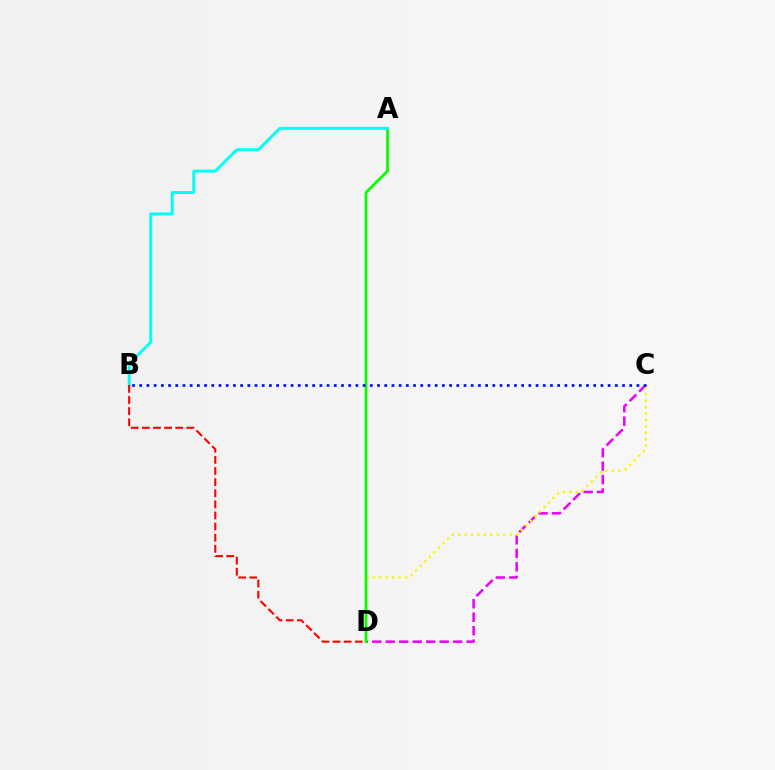{('C', 'D'): [{'color': '#ee00ff', 'line_style': 'dashed', 'thickness': 1.83}, {'color': '#fcf500', 'line_style': 'dotted', 'thickness': 1.75}], ('A', 'D'): [{'color': '#08ff00', 'line_style': 'solid', 'thickness': 2.0}], ('A', 'B'): [{'color': '#00fff6', 'line_style': 'solid', 'thickness': 2.11}], ('B', 'D'): [{'color': '#ff0000', 'line_style': 'dashed', 'thickness': 1.51}], ('B', 'C'): [{'color': '#0010ff', 'line_style': 'dotted', 'thickness': 1.96}]}